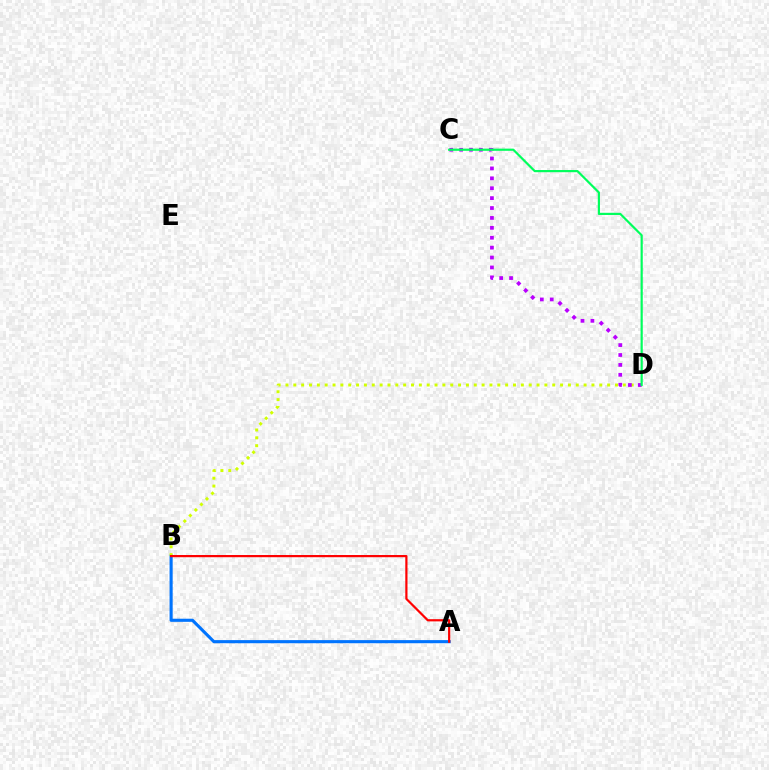{('A', 'B'): [{'color': '#0074ff', 'line_style': 'solid', 'thickness': 2.24}, {'color': '#ff0000', 'line_style': 'solid', 'thickness': 1.59}], ('B', 'D'): [{'color': '#d1ff00', 'line_style': 'dotted', 'thickness': 2.13}], ('C', 'D'): [{'color': '#b900ff', 'line_style': 'dotted', 'thickness': 2.69}, {'color': '#00ff5c', 'line_style': 'solid', 'thickness': 1.58}]}